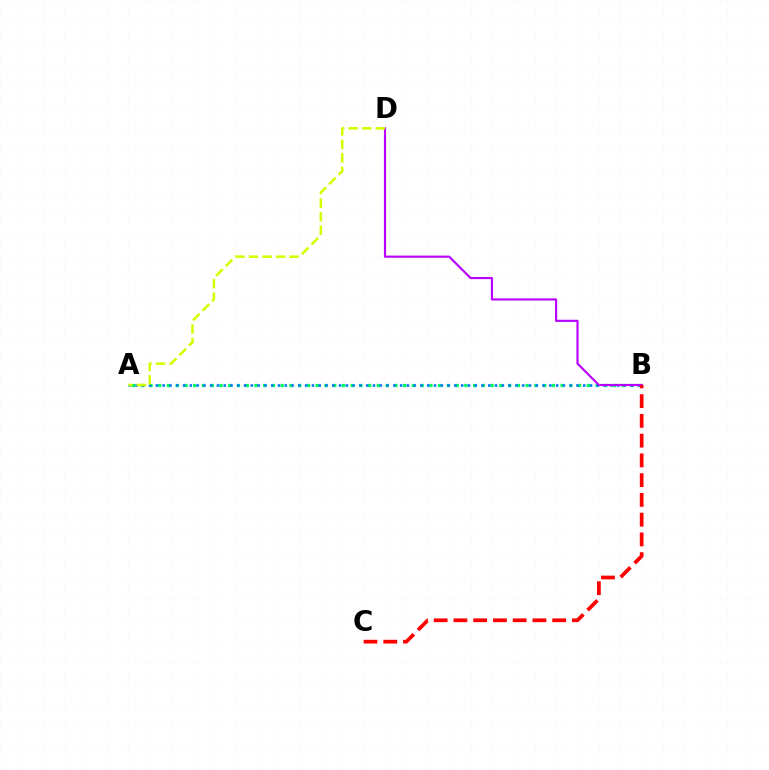{('A', 'B'): [{'color': '#00ff5c', 'line_style': 'dotted', 'thickness': 2.38}, {'color': '#0074ff', 'line_style': 'dotted', 'thickness': 1.84}], ('B', 'D'): [{'color': '#b900ff', 'line_style': 'solid', 'thickness': 1.55}], ('A', 'D'): [{'color': '#d1ff00', 'line_style': 'dashed', 'thickness': 1.84}], ('B', 'C'): [{'color': '#ff0000', 'line_style': 'dashed', 'thickness': 2.68}]}